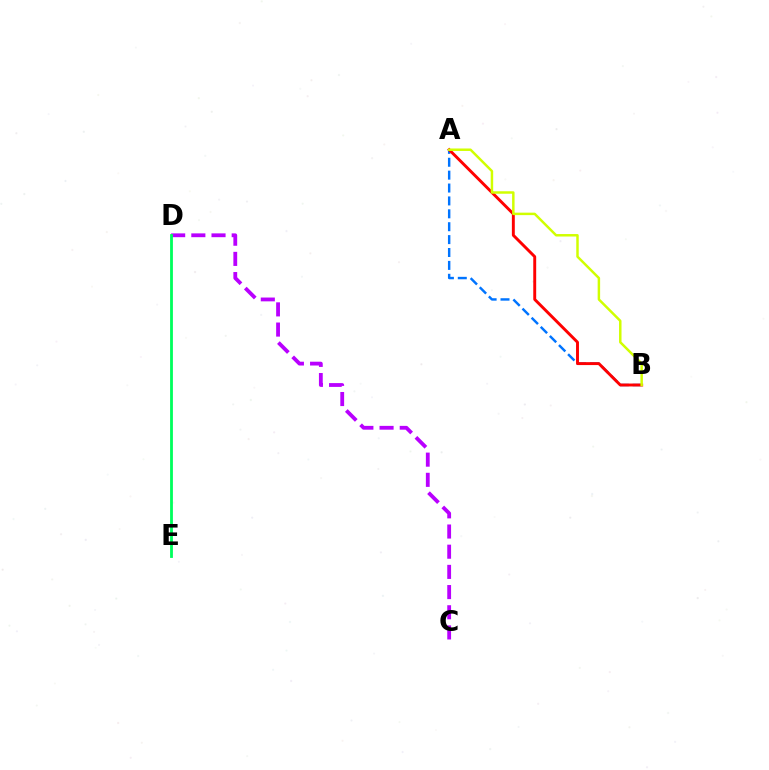{('C', 'D'): [{'color': '#b900ff', 'line_style': 'dashed', 'thickness': 2.74}], ('A', 'B'): [{'color': '#0074ff', 'line_style': 'dashed', 'thickness': 1.75}, {'color': '#ff0000', 'line_style': 'solid', 'thickness': 2.1}, {'color': '#d1ff00', 'line_style': 'solid', 'thickness': 1.78}], ('D', 'E'): [{'color': '#00ff5c', 'line_style': 'solid', 'thickness': 2.02}]}